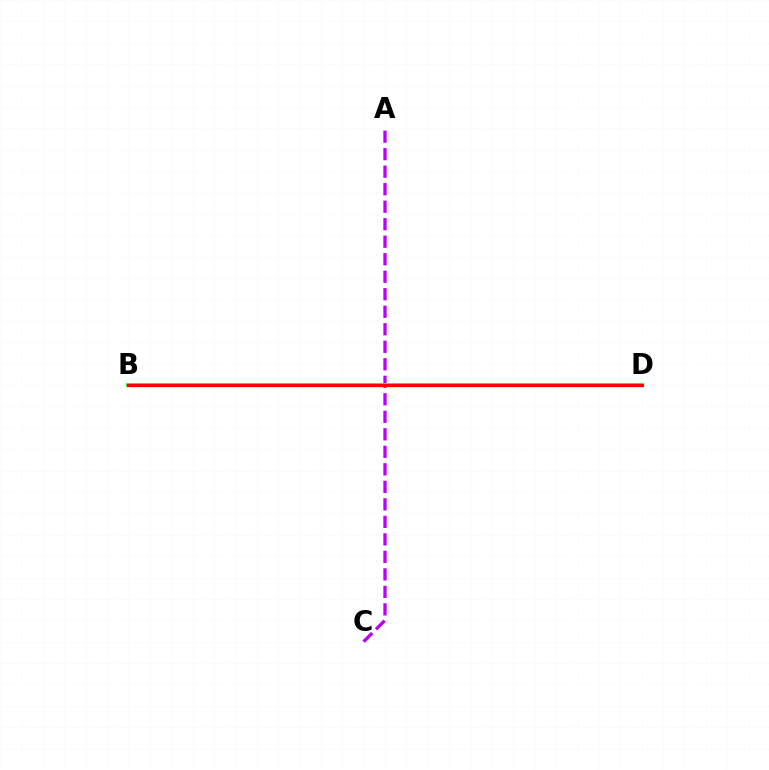{('A', 'C'): [{'color': '#b900ff', 'line_style': 'dashed', 'thickness': 2.38}], ('B', 'D'): [{'color': '#d1ff00', 'line_style': 'solid', 'thickness': 2.8}, {'color': '#0074ff', 'line_style': 'solid', 'thickness': 2.24}, {'color': '#00ff5c', 'line_style': 'solid', 'thickness': 2.56}, {'color': '#ff0000', 'line_style': 'solid', 'thickness': 2.28}]}